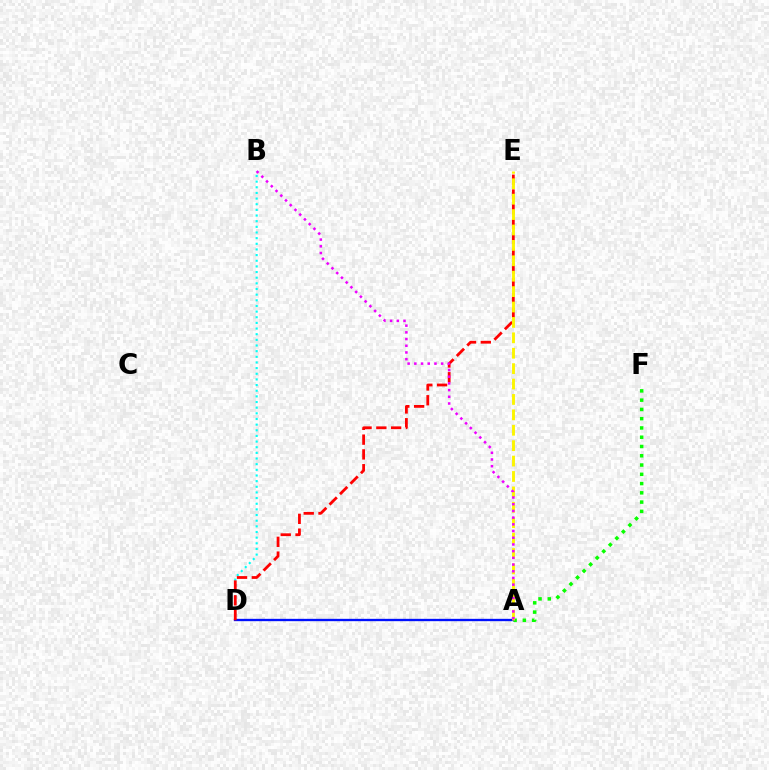{('B', 'D'): [{'color': '#00fff6', 'line_style': 'dotted', 'thickness': 1.54}], ('A', 'F'): [{'color': '#08ff00', 'line_style': 'dotted', 'thickness': 2.52}], ('A', 'D'): [{'color': '#0010ff', 'line_style': 'solid', 'thickness': 1.68}], ('D', 'E'): [{'color': '#ff0000', 'line_style': 'dashed', 'thickness': 2.01}], ('A', 'E'): [{'color': '#fcf500', 'line_style': 'dashed', 'thickness': 2.09}], ('A', 'B'): [{'color': '#ee00ff', 'line_style': 'dotted', 'thickness': 1.82}]}